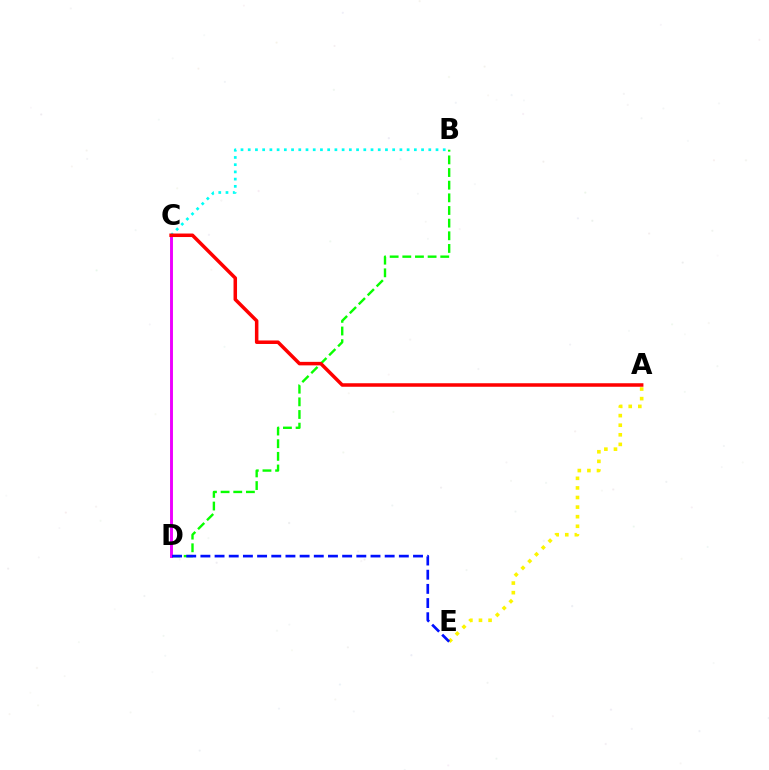{('A', 'E'): [{'color': '#fcf500', 'line_style': 'dotted', 'thickness': 2.61}], ('B', 'D'): [{'color': '#08ff00', 'line_style': 'dashed', 'thickness': 1.72}], ('C', 'D'): [{'color': '#ee00ff', 'line_style': 'solid', 'thickness': 2.11}], ('D', 'E'): [{'color': '#0010ff', 'line_style': 'dashed', 'thickness': 1.93}], ('B', 'C'): [{'color': '#00fff6', 'line_style': 'dotted', 'thickness': 1.96}], ('A', 'C'): [{'color': '#ff0000', 'line_style': 'solid', 'thickness': 2.53}]}